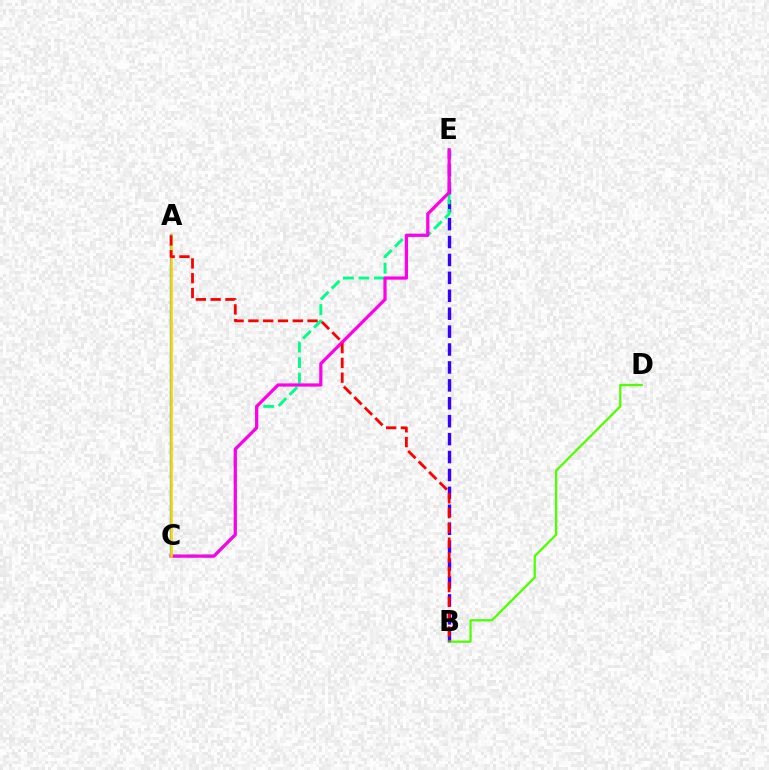{('A', 'C'): [{'color': '#009eff', 'line_style': 'solid', 'thickness': 1.67}, {'color': '#ffd500', 'line_style': 'solid', 'thickness': 1.83}], ('B', 'E'): [{'color': '#3700ff', 'line_style': 'dashed', 'thickness': 2.43}], ('C', 'E'): [{'color': '#00ff86', 'line_style': 'dashed', 'thickness': 2.1}, {'color': '#ff00ed', 'line_style': 'solid', 'thickness': 2.32}], ('B', 'D'): [{'color': '#4fff00', 'line_style': 'solid', 'thickness': 1.63}], ('A', 'B'): [{'color': '#ff0000', 'line_style': 'dashed', 'thickness': 2.01}]}